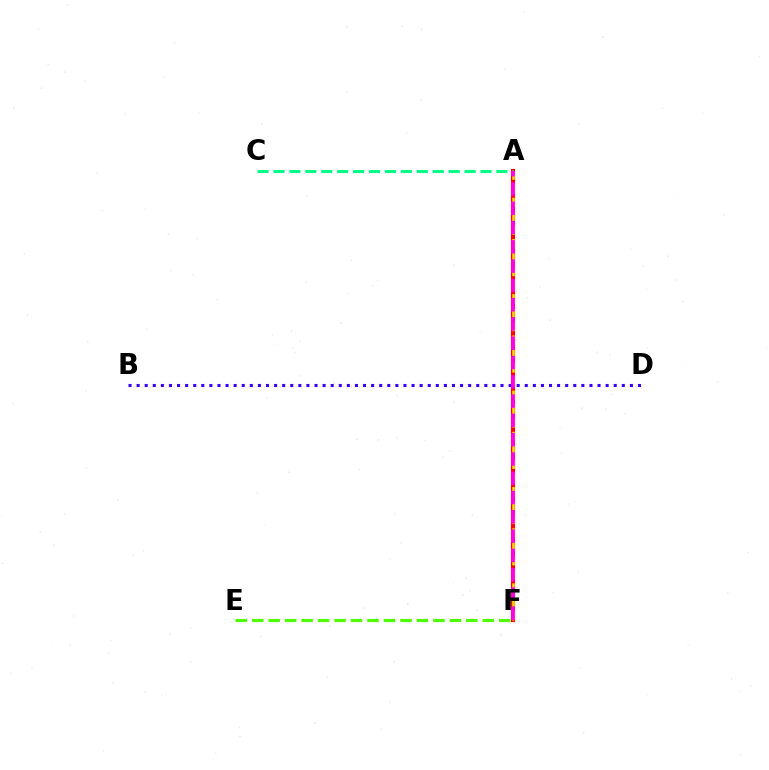{('A', 'F'): [{'color': '#009eff', 'line_style': 'dotted', 'thickness': 1.69}, {'color': '#ff0000', 'line_style': 'solid', 'thickness': 2.99}, {'color': '#ffd500', 'line_style': 'dashed', 'thickness': 1.87}, {'color': '#ff00ed', 'line_style': 'dashed', 'thickness': 2.62}], ('E', 'F'): [{'color': '#4fff00', 'line_style': 'dashed', 'thickness': 2.24}], ('B', 'D'): [{'color': '#3700ff', 'line_style': 'dotted', 'thickness': 2.2}], ('A', 'C'): [{'color': '#00ff86', 'line_style': 'dashed', 'thickness': 2.16}]}